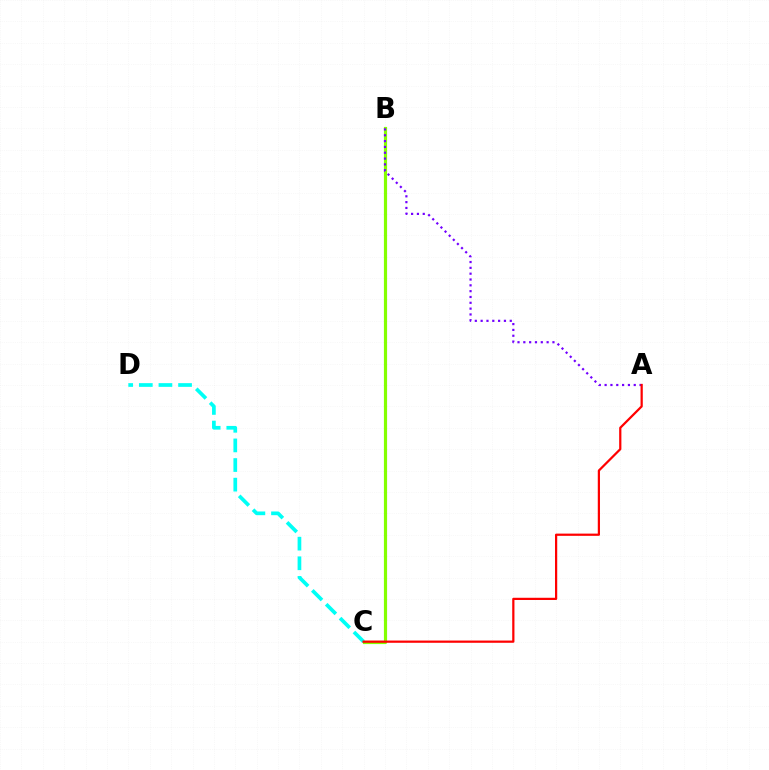{('C', 'D'): [{'color': '#00fff6', 'line_style': 'dashed', 'thickness': 2.67}], ('B', 'C'): [{'color': '#84ff00', 'line_style': 'solid', 'thickness': 2.28}], ('A', 'B'): [{'color': '#7200ff', 'line_style': 'dotted', 'thickness': 1.58}], ('A', 'C'): [{'color': '#ff0000', 'line_style': 'solid', 'thickness': 1.6}]}